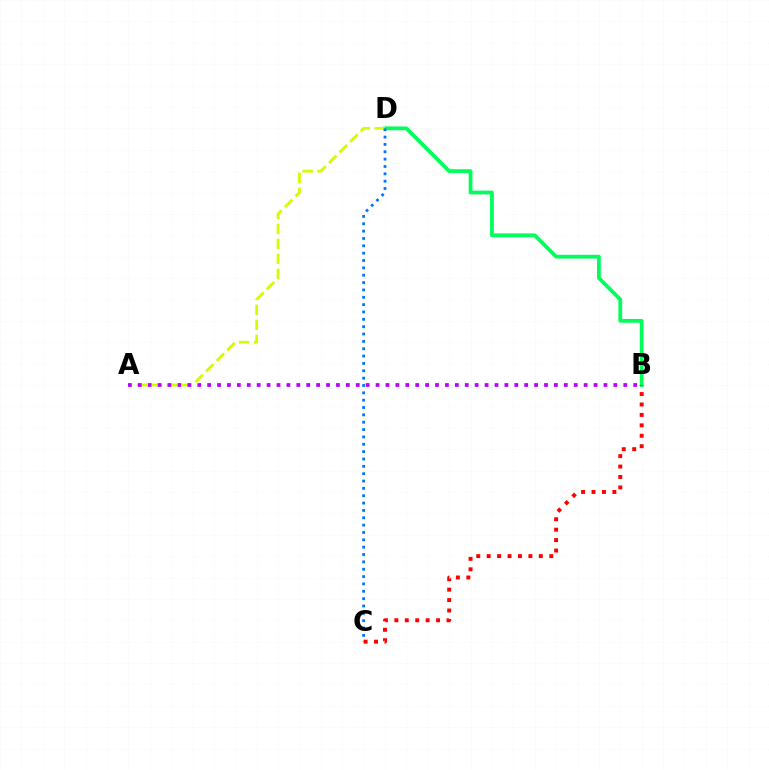{('B', 'D'): [{'color': '#00ff5c', 'line_style': 'solid', 'thickness': 2.73}], ('A', 'D'): [{'color': '#d1ff00', 'line_style': 'dashed', 'thickness': 2.03}], ('A', 'B'): [{'color': '#b900ff', 'line_style': 'dotted', 'thickness': 2.69}], ('C', 'D'): [{'color': '#0074ff', 'line_style': 'dotted', 'thickness': 2.0}], ('B', 'C'): [{'color': '#ff0000', 'line_style': 'dotted', 'thickness': 2.83}]}